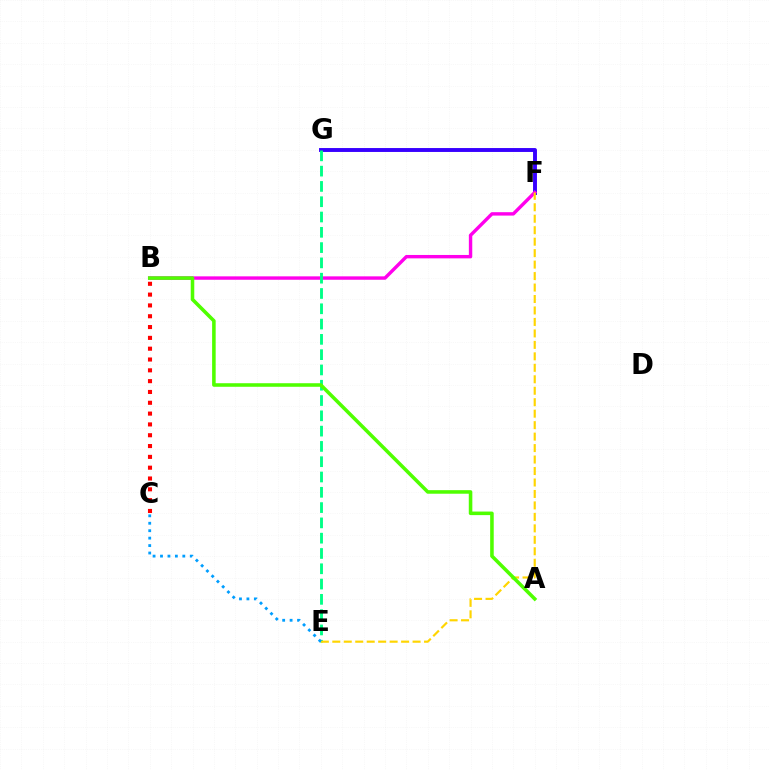{('F', 'G'): [{'color': '#3700ff', 'line_style': 'solid', 'thickness': 2.81}], ('B', 'F'): [{'color': '#ff00ed', 'line_style': 'solid', 'thickness': 2.45}], ('E', 'G'): [{'color': '#00ff86', 'line_style': 'dashed', 'thickness': 2.08}], ('E', 'F'): [{'color': '#ffd500', 'line_style': 'dashed', 'thickness': 1.56}], ('C', 'E'): [{'color': '#009eff', 'line_style': 'dotted', 'thickness': 2.02}], ('A', 'B'): [{'color': '#4fff00', 'line_style': 'solid', 'thickness': 2.56}], ('B', 'C'): [{'color': '#ff0000', 'line_style': 'dotted', 'thickness': 2.94}]}